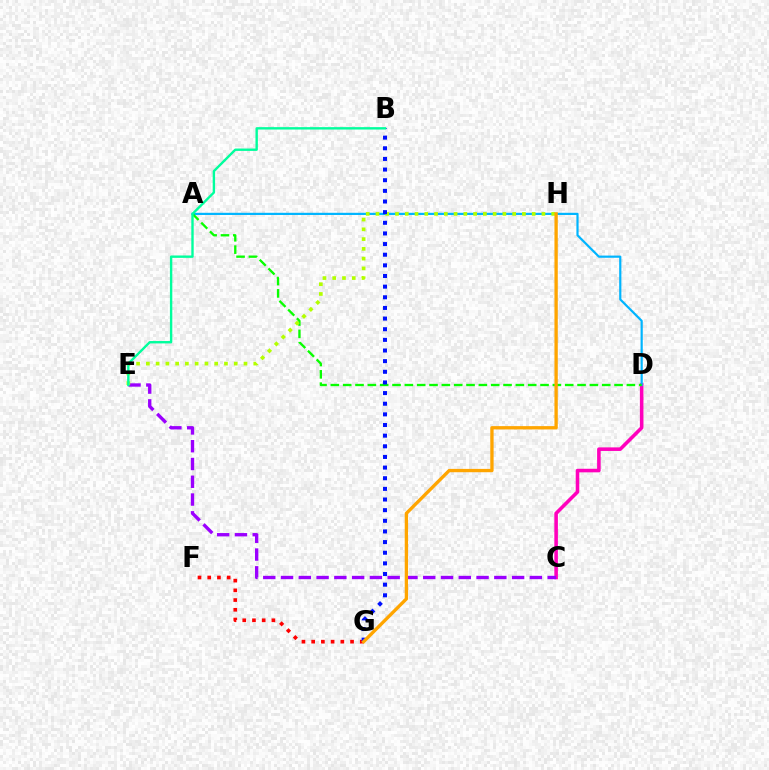{('C', 'D'): [{'color': '#ff00bd', 'line_style': 'solid', 'thickness': 2.56}], ('C', 'E'): [{'color': '#9b00ff', 'line_style': 'dashed', 'thickness': 2.41}], ('F', 'G'): [{'color': '#ff0000', 'line_style': 'dotted', 'thickness': 2.64}], ('A', 'D'): [{'color': '#00b5ff', 'line_style': 'solid', 'thickness': 1.58}, {'color': '#08ff00', 'line_style': 'dashed', 'thickness': 1.68}], ('E', 'H'): [{'color': '#b3ff00', 'line_style': 'dotted', 'thickness': 2.65}], ('B', 'G'): [{'color': '#0010ff', 'line_style': 'dotted', 'thickness': 2.89}], ('B', 'E'): [{'color': '#00ff9d', 'line_style': 'solid', 'thickness': 1.72}], ('G', 'H'): [{'color': '#ffa500', 'line_style': 'solid', 'thickness': 2.39}]}